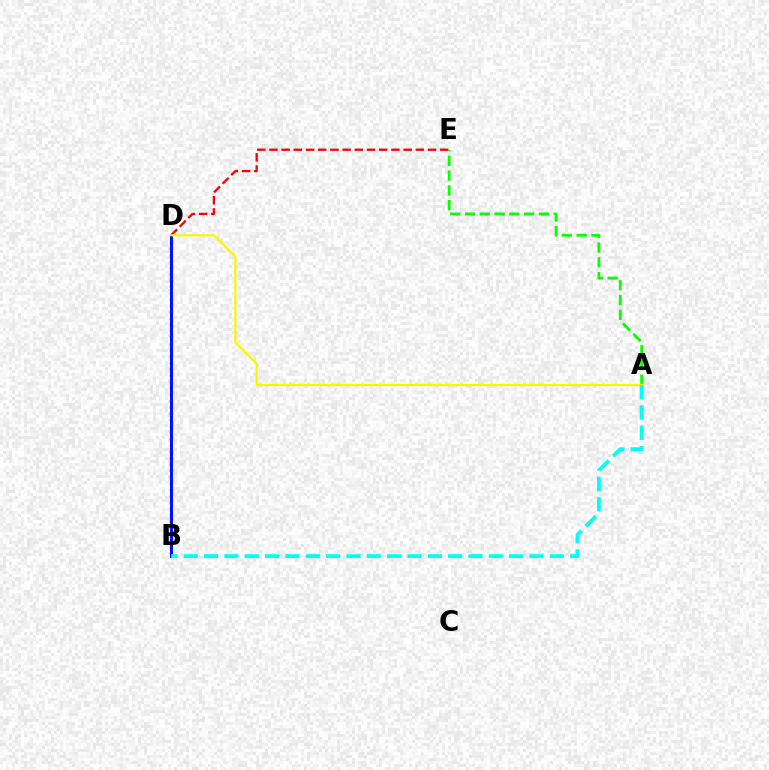{('D', 'E'): [{'color': '#ff0000', 'line_style': 'dashed', 'thickness': 1.66}], ('A', 'E'): [{'color': '#08ff00', 'line_style': 'dashed', 'thickness': 2.01}], ('B', 'D'): [{'color': '#ee00ff', 'line_style': 'dotted', 'thickness': 1.72}, {'color': '#0010ff', 'line_style': 'solid', 'thickness': 2.13}], ('A', 'D'): [{'color': '#fcf500', 'line_style': 'solid', 'thickness': 1.54}], ('A', 'B'): [{'color': '#00fff6', 'line_style': 'dashed', 'thickness': 2.76}]}